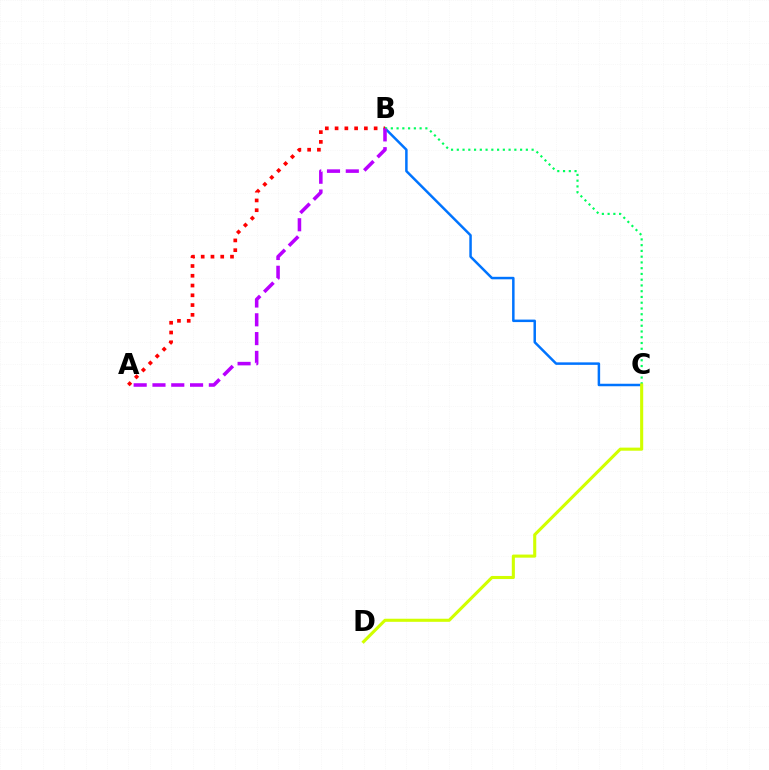{('B', 'C'): [{'color': '#0074ff', 'line_style': 'solid', 'thickness': 1.8}, {'color': '#00ff5c', 'line_style': 'dotted', 'thickness': 1.56}], ('A', 'B'): [{'color': '#ff0000', 'line_style': 'dotted', 'thickness': 2.65}, {'color': '#b900ff', 'line_style': 'dashed', 'thickness': 2.55}], ('C', 'D'): [{'color': '#d1ff00', 'line_style': 'solid', 'thickness': 2.22}]}